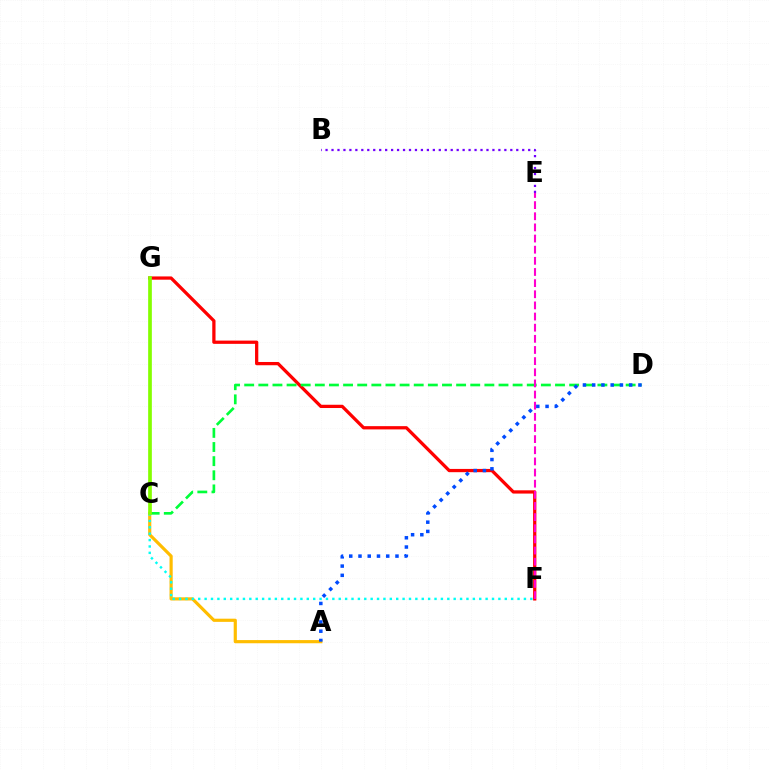{('F', 'G'): [{'color': '#ff0000', 'line_style': 'solid', 'thickness': 2.35}], ('A', 'C'): [{'color': '#ffbd00', 'line_style': 'solid', 'thickness': 2.28}], ('B', 'E'): [{'color': '#7200ff', 'line_style': 'dotted', 'thickness': 1.62}], ('C', 'D'): [{'color': '#00ff39', 'line_style': 'dashed', 'thickness': 1.92}], ('A', 'D'): [{'color': '#004bff', 'line_style': 'dotted', 'thickness': 2.51}], ('C', 'F'): [{'color': '#00fff6', 'line_style': 'dotted', 'thickness': 1.74}], ('E', 'F'): [{'color': '#ff00cf', 'line_style': 'dashed', 'thickness': 1.51}], ('C', 'G'): [{'color': '#84ff00', 'line_style': 'solid', 'thickness': 2.66}]}